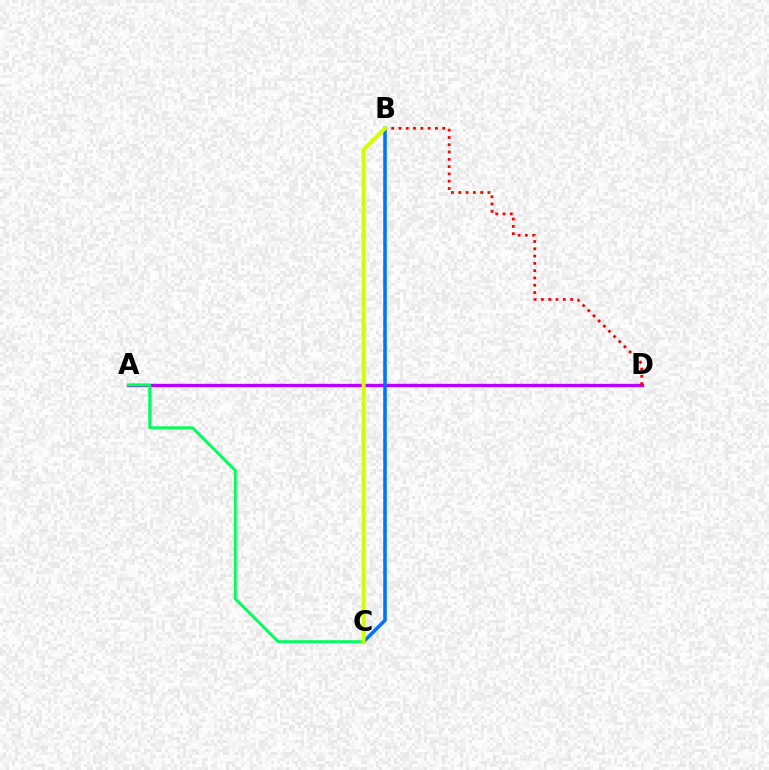{('A', 'D'): [{'color': '#b900ff', 'line_style': 'solid', 'thickness': 2.4}], ('B', 'C'): [{'color': '#0074ff', 'line_style': 'solid', 'thickness': 2.56}, {'color': '#d1ff00', 'line_style': 'solid', 'thickness': 2.8}], ('A', 'C'): [{'color': '#00ff5c', 'line_style': 'solid', 'thickness': 2.1}], ('B', 'D'): [{'color': '#ff0000', 'line_style': 'dotted', 'thickness': 1.98}]}